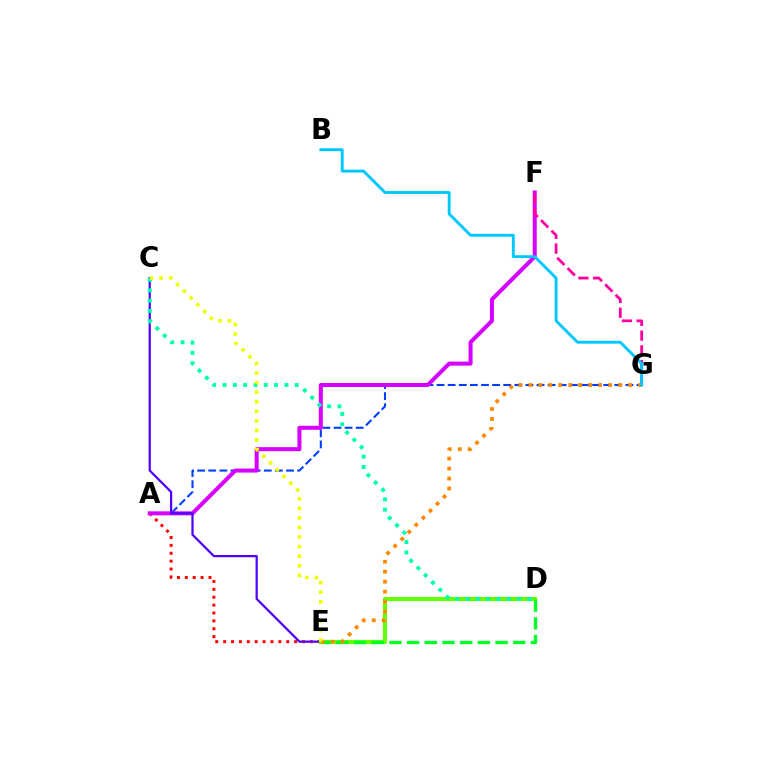{('A', 'E'): [{'color': '#ff0000', 'line_style': 'dotted', 'thickness': 2.14}], ('A', 'G'): [{'color': '#003fff', 'line_style': 'dashed', 'thickness': 1.51}], ('A', 'F'): [{'color': '#d600ff', 'line_style': 'solid', 'thickness': 2.89}], ('C', 'E'): [{'color': '#4f00ff', 'line_style': 'solid', 'thickness': 1.6}, {'color': '#eeff00', 'line_style': 'dotted', 'thickness': 2.6}], ('D', 'E'): [{'color': '#66ff00', 'line_style': 'solid', 'thickness': 2.98}, {'color': '#00ff27', 'line_style': 'dashed', 'thickness': 2.4}], ('C', 'D'): [{'color': '#00ffaf', 'line_style': 'dotted', 'thickness': 2.8}], ('F', 'G'): [{'color': '#ff00a0', 'line_style': 'dashed', 'thickness': 2.0}], ('E', 'G'): [{'color': '#ff8800', 'line_style': 'dotted', 'thickness': 2.71}], ('B', 'G'): [{'color': '#00c7ff', 'line_style': 'solid', 'thickness': 2.07}]}